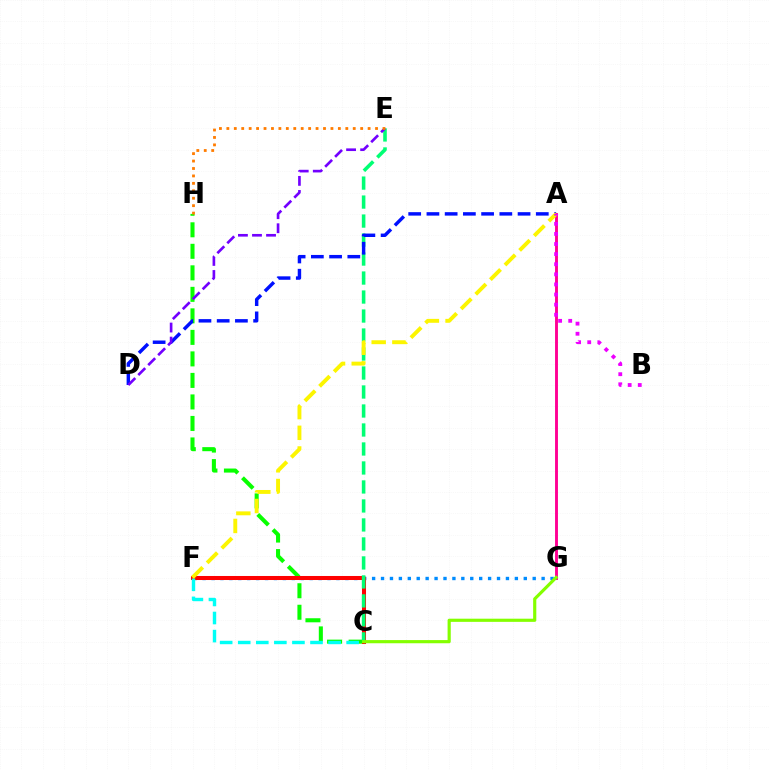{('F', 'G'): [{'color': '#008cff', 'line_style': 'dotted', 'thickness': 2.42}], ('C', 'H'): [{'color': '#08ff00', 'line_style': 'dashed', 'thickness': 2.92}], ('C', 'F'): [{'color': '#ff0000', 'line_style': 'solid', 'thickness': 2.9}, {'color': '#00fff6', 'line_style': 'dashed', 'thickness': 2.45}], ('C', 'E'): [{'color': '#00ff74', 'line_style': 'dashed', 'thickness': 2.58}], ('A', 'D'): [{'color': '#0010ff', 'line_style': 'dashed', 'thickness': 2.48}], ('A', 'G'): [{'color': '#ff0094', 'line_style': 'solid', 'thickness': 2.08}], ('C', 'G'): [{'color': '#84ff00', 'line_style': 'solid', 'thickness': 2.28}], ('A', 'F'): [{'color': '#fcf500', 'line_style': 'dashed', 'thickness': 2.81}], ('A', 'B'): [{'color': '#ee00ff', 'line_style': 'dotted', 'thickness': 2.74}], ('D', 'E'): [{'color': '#7200ff', 'line_style': 'dashed', 'thickness': 1.91}], ('E', 'H'): [{'color': '#ff7c00', 'line_style': 'dotted', 'thickness': 2.02}]}